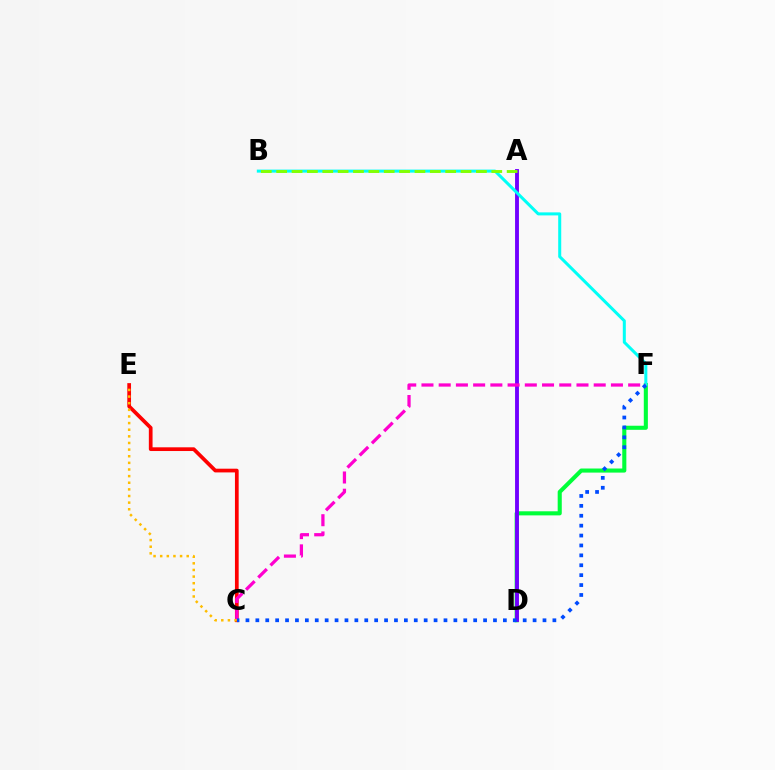{('C', 'E'): [{'color': '#ff0000', 'line_style': 'solid', 'thickness': 2.68}, {'color': '#ffbd00', 'line_style': 'dotted', 'thickness': 1.8}], ('D', 'F'): [{'color': '#00ff39', 'line_style': 'solid', 'thickness': 2.94}], ('A', 'D'): [{'color': '#7200ff', 'line_style': 'solid', 'thickness': 2.79}], ('B', 'F'): [{'color': '#00fff6', 'line_style': 'solid', 'thickness': 2.18}], ('A', 'B'): [{'color': '#84ff00', 'line_style': 'dashed', 'thickness': 2.09}], ('C', 'F'): [{'color': '#ff00cf', 'line_style': 'dashed', 'thickness': 2.34}, {'color': '#004bff', 'line_style': 'dotted', 'thickness': 2.69}]}